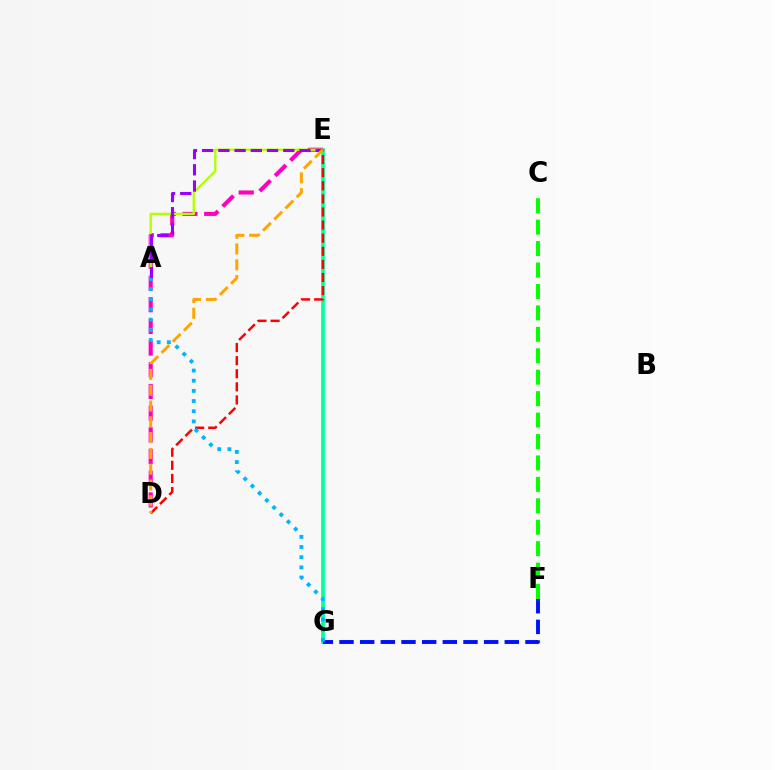{('E', 'G'): [{'color': '#00ff9d', 'line_style': 'solid', 'thickness': 2.65}], ('D', 'E'): [{'color': '#ff00bd', 'line_style': 'dashed', 'thickness': 2.95}, {'color': '#ff0000', 'line_style': 'dashed', 'thickness': 1.78}, {'color': '#ffa500', 'line_style': 'dashed', 'thickness': 2.15}], ('A', 'E'): [{'color': '#b3ff00', 'line_style': 'solid', 'thickness': 1.67}, {'color': '#9b00ff', 'line_style': 'dashed', 'thickness': 2.2}], ('C', 'F'): [{'color': '#08ff00', 'line_style': 'dashed', 'thickness': 2.91}], ('F', 'G'): [{'color': '#0010ff', 'line_style': 'dashed', 'thickness': 2.81}], ('A', 'G'): [{'color': '#00b5ff', 'line_style': 'dotted', 'thickness': 2.76}]}